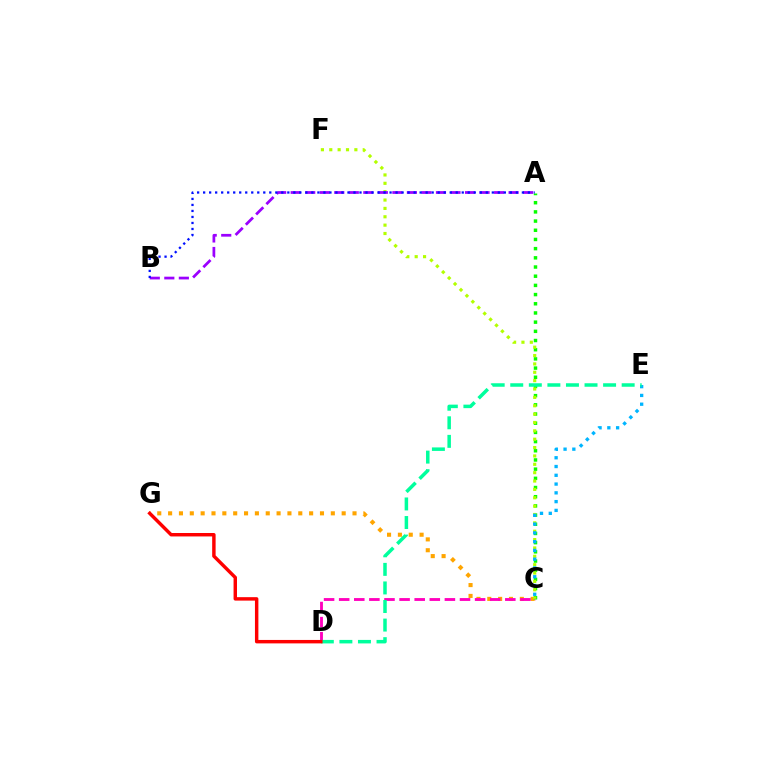{('C', 'G'): [{'color': '#ffa500', 'line_style': 'dotted', 'thickness': 2.95}], ('A', 'C'): [{'color': '#08ff00', 'line_style': 'dotted', 'thickness': 2.5}], ('C', 'F'): [{'color': '#b3ff00', 'line_style': 'dotted', 'thickness': 2.27}], ('C', 'E'): [{'color': '#00b5ff', 'line_style': 'dotted', 'thickness': 2.38}], ('A', 'B'): [{'color': '#9b00ff', 'line_style': 'dashed', 'thickness': 1.97}, {'color': '#0010ff', 'line_style': 'dotted', 'thickness': 1.63}], ('C', 'D'): [{'color': '#ff00bd', 'line_style': 'dashed', 'thickness': 2.05}], ('D', 'E'): [{'color': '#00ff9d', 'line_style': 'dashed', 'thickness': 2.52}], ('D', 'G'): [{'color': '#ff0000', 'line_style': 'solid', 'thickness': 2.48}]}